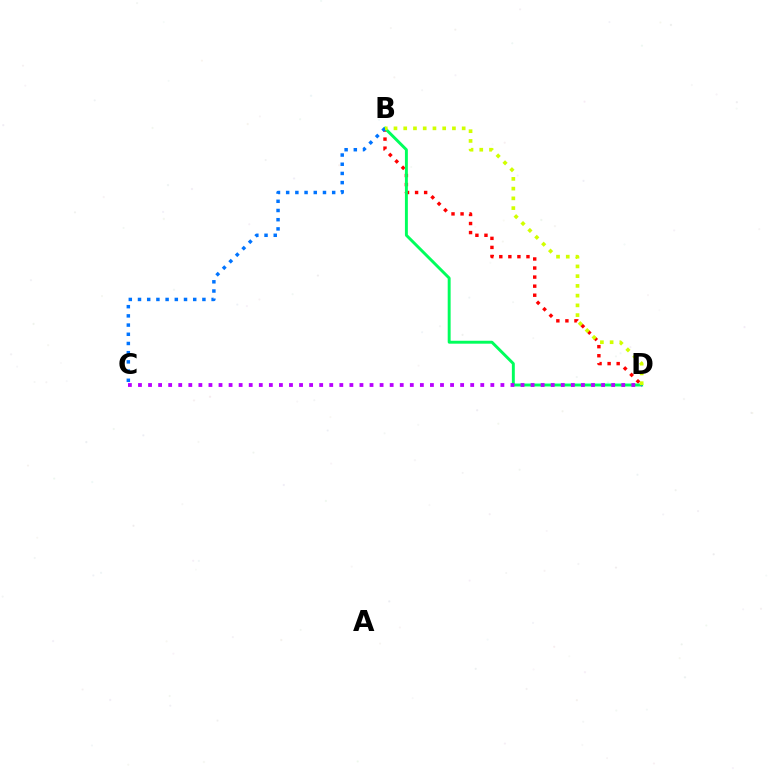{('B', 'D'): [{'color': '#ff0000', 'line_style': 'dotted', 'thickness': 2.46}, {'color': '#00ff5c', 'line_style': 'solid', 'thickness': 2.11}, {'color': '#d1ff00', 'line_style': 'dotted', 'thickness': 2.65}], ('B', 'C'): [{'color': '#0074ff', 'line_style': 'dotted', 'thickness': 2.5}], ('C', 'D'): [{'color': '#b900ff', 'line_style': 'dotted', 'thickness': 2.74}]}